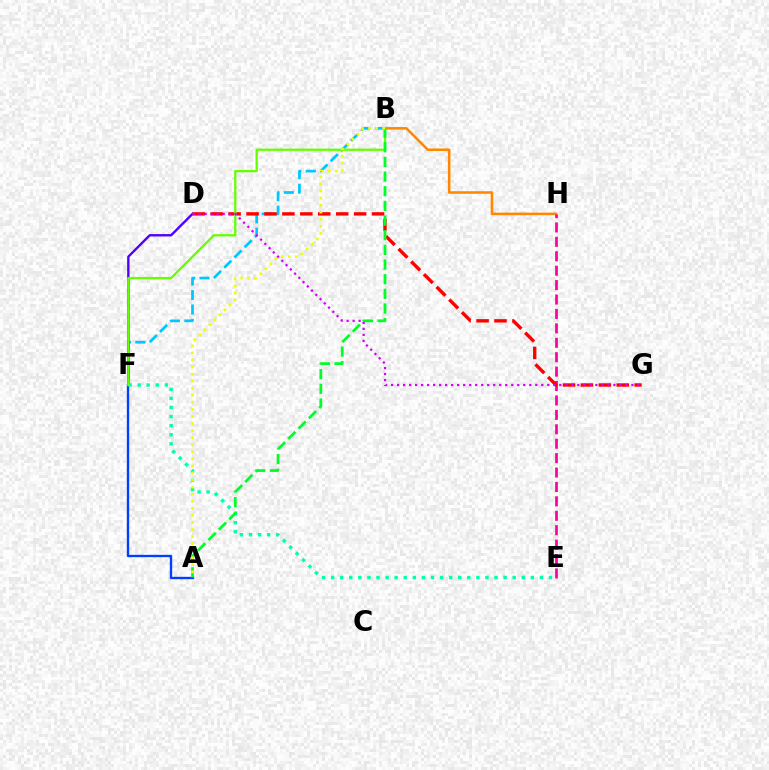{('B', 'F'): [{'color': '#00c7ff', 'line_style': 'dashed', 'thickness': 1.97}, {'color': '#66ff00', 'line_style': 'solid', 'thickness': 1.64}], ('D', 'F'): [{'color': '#4f00ff', 'line_style': 'solid', 'thickness': 1.71}], ('B', 'H'): [{'color': '#ff8800', 'line_style': 'solid', 'thickness': 1.85}], ('E', 'H'): [{'color': '#ff00a0', 'line_style': 'dashed', 'thickness': 1.96}], ('A', 'F'): [{'color': '#003fff', 'line_style': 'solid', 'thickness': 1.69}], ('D', 'G'): [{'color': '#ff0000', 'line_style': 'dashed', 'thickness': 2.44}, {'color': '#d600ff', 'line_style': 'dotted', 'thickness': 1.63}], ('E', 'F'): [{'color': '#00ffaf', 'line_style': 'dotted', 'thickness': 2.47}], ('A', 'B'): [{'color': '#00ff27', 'line_style': 'dashed', 'thickness': 1.99}, {'color': '#eeff00', 'line_style': 'dotted', 'thickness': 1.92}]}